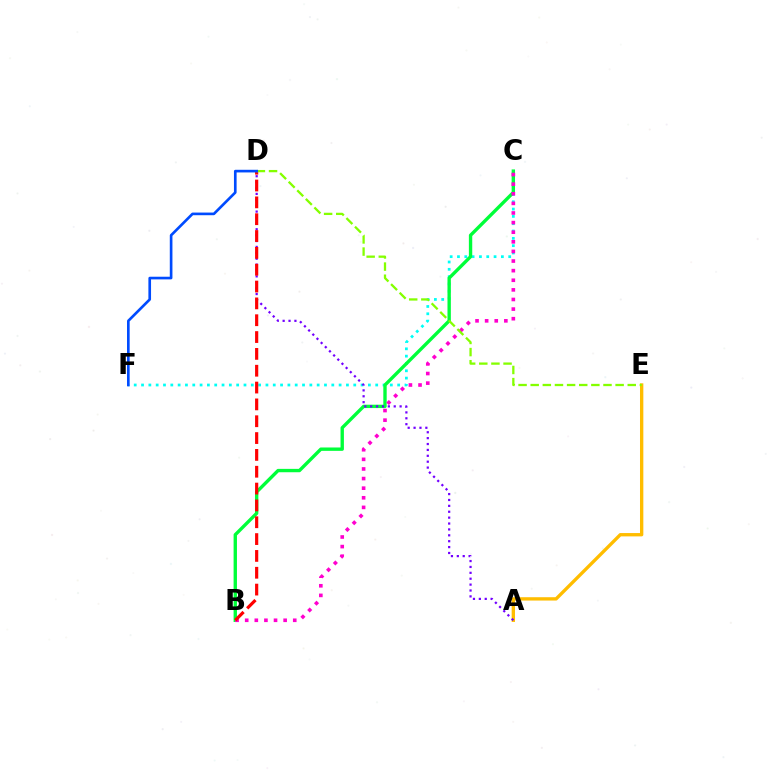{('A', 'E'): [{'color': '#ffbd00', 'line_style': 'solid', 'thickness': 2.4}], ('C', 'F'): [{'color': '#00fff6', 'line_style': 'dotted', 'thickness': 1.99}], ('B', 'C'): [{'color': '#00ff39', 'line_style': 'solid', 'thickness': 2.42}, {'color': '#ff00cf', 'line_style': 'dotted', 'thickness': 2.61}], ('A', 'D'): [{'color': '#7200ff', 'line_style': 'dotted', 'thickness': 1.6}], ('B', 'D'): [{'color': '#ff0000', 'line_style': 'dashed', 'thickness': 2.29}], ('D', 'E'): [{'color': '#84ff00', 'line_style': 'dashed', 'thickness': 1.65}], ('D', 'F'): [{'color': '#004bff', 'line_style': 'solid', 'thickness': 1.91}]}